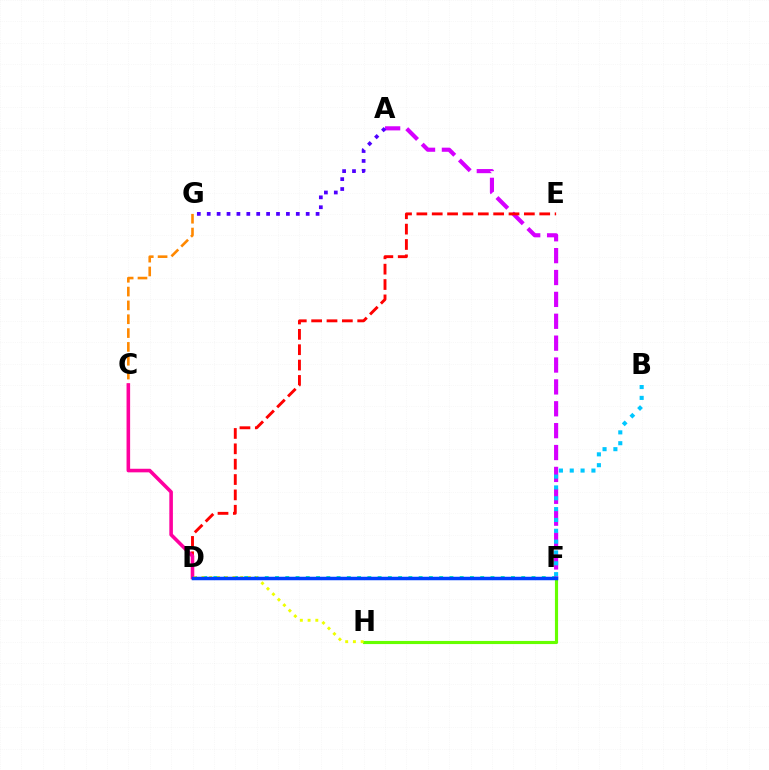{('D', 'F'): [{'color': '#00ffaf', 'line_style': 'dotted', 'thickness': 2.79}, {'color': '#00ff27', 'line_style': 'dashed', 'thickness': 1.92}, {'color': '#003fff', 'line_style': 'solid', 'thickness': 2.51}], ('A', 'F'): [{'color': '#d600ff', 'line_style': 'dashed', 'thickness': 2.97}], ('C', 'G'): [{'color': '#ff8800', 'line_style': 'dashed', 'thickness': 1.88}], ('D', 'E'): [{'color': '#ff0000', 'line_style': 'dashed', 'thickness': 2.09}], ('C', 'D'): [{'color': '#ff00a0', 'line_style': 'solid', 'thickness': 2.58}], ('F', 'H'): [{'color': '#66ff00', 'line_style': 'solid', 'thickness': 2.26}], ('D', 'H'): [{'color': '#eeff00', 'line_style': 'dotted', 'thickness': 2.1}], ('B', 'F'): [{'color': '#00c7ff', 'line_style': 'dotted', 'thickness': 2.94}], ('A', 'G'): [{'color': '#4f00ff', 'line_style': 'dotted', 'thickness': 2.69}]}